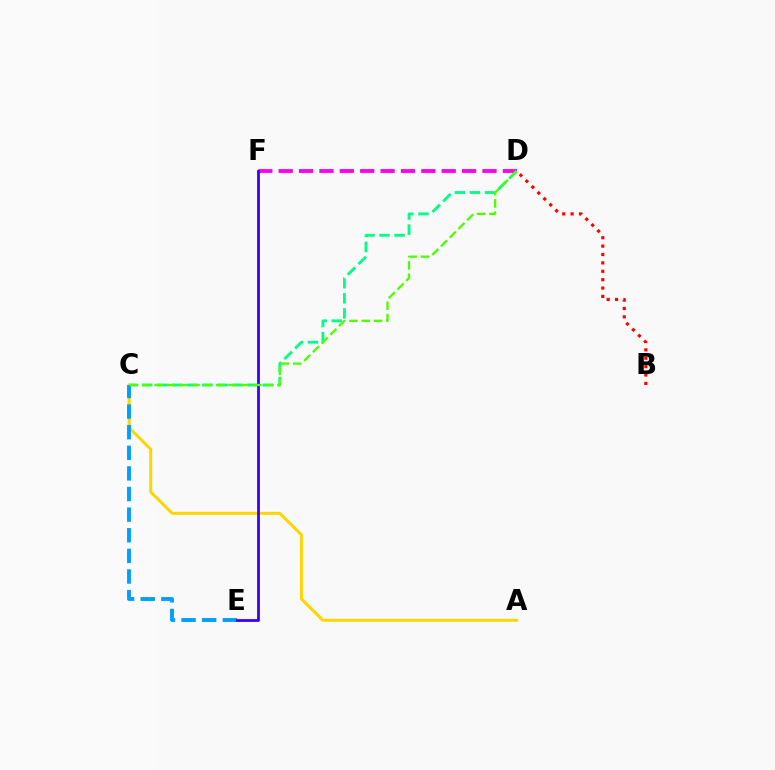{('D', 'F'): [{'color': '#ff00ed', 'line_style': 'dashed', 'thickness': 2.77}], ('C', 'D'): [{'color': '#00ff86', 'line_style': 'dashed', 'thickness': 2.05}, {'color': '#4fff00', 'line_style': 'dashed', 'thickness': 1.67}], ('A', 'C'): [{'color': '#ffd500', 'line_style': 'solid', 'thickness': 2.15}], ('B', 'D'): [{'color': '#ff0000', 'line_style': 'dotted', 'thickness': 2.28}], ('C', 'E'): [{'color': '#009eff', 'line_style': 'dashed', 'thickness': 2.8}], ('E', 'F'): [{'color': '#3700ff', 'line_style': 'solid', 'thickness': 2.01}]}